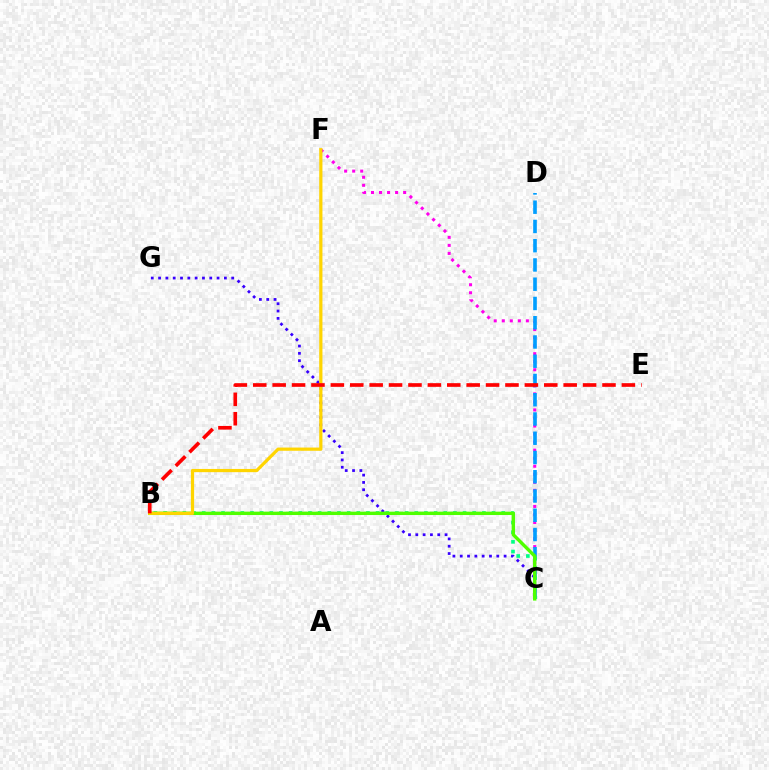{('C', 'F'): [{'color': '#ff00ed', 'line_style': 'dotted', 'thickness': 2.18}], ('C', 'D'): [{'color': '#009eff', 'line_style': 'dashed', 'thickness': 2.62}], ('C', 'G'): [{'color': '#3700ff', 'line_style': 'dotted', 'thickness': 1.99}], ('B', 'C'): [{'color': '#00ff86', 'line_style': 'dotted', 'thickness': 2.63}, {'color': '#4fff00', 'line_style': 'solid', 'thickness': 2.44}], ('B', 'F'): [{'color': '#ffd500', 'line_style': 'solid', 'thickness': 2.32}], ('B', 'E'): [{'color': '#ff0000', 'line_style': 'dashed', 'thickness': 2.64}]}